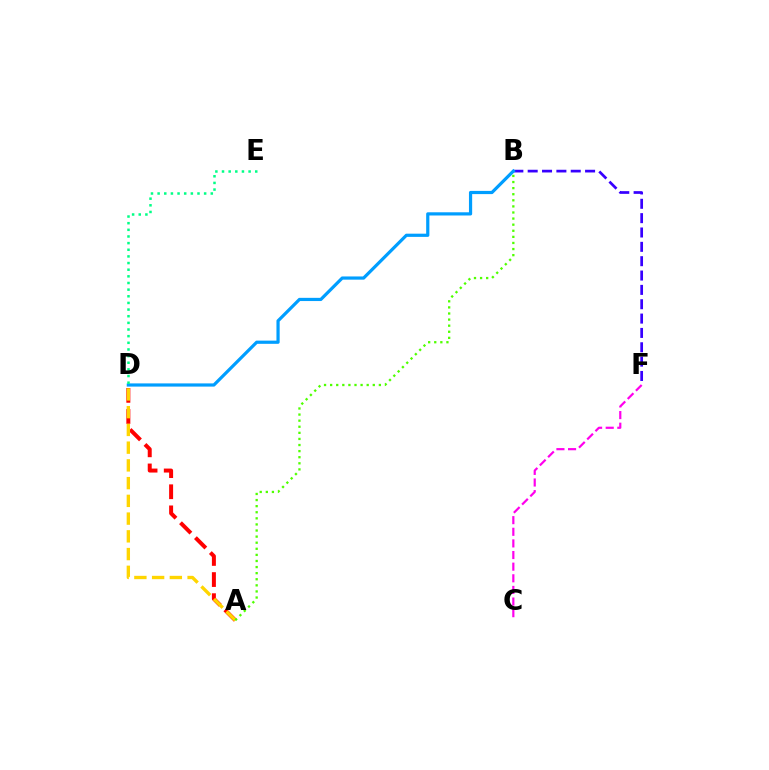{('A', 'D'): [{'color': '#ff0000', 'line_style': 'dashed', 'thickness': 2.87}, {'color': '#ffd500', 'line_style': 'dashed', 'thickness': 2.41}], ('C', 'F'): [{'color': '#ff00ed', 'line_style': 'dashed', 'thickness': 1.58}], ('B', 'F'): [{'color': '#3700ff', 'line_style': 'dashed', 'thickness': 1.95}], ('B', 'D'): [{'color': '#009eff', 'line_style': 'solid', 'thickness': 2.31}], ('A', 'B'): [{'color': '#4fff00', 'line_style': 'dotted', 'thickness': 1.66}], ('D', 'E'): [{'color': '#00ff86', 'line_style': 'dotted', 'thickness': 1.81}]}